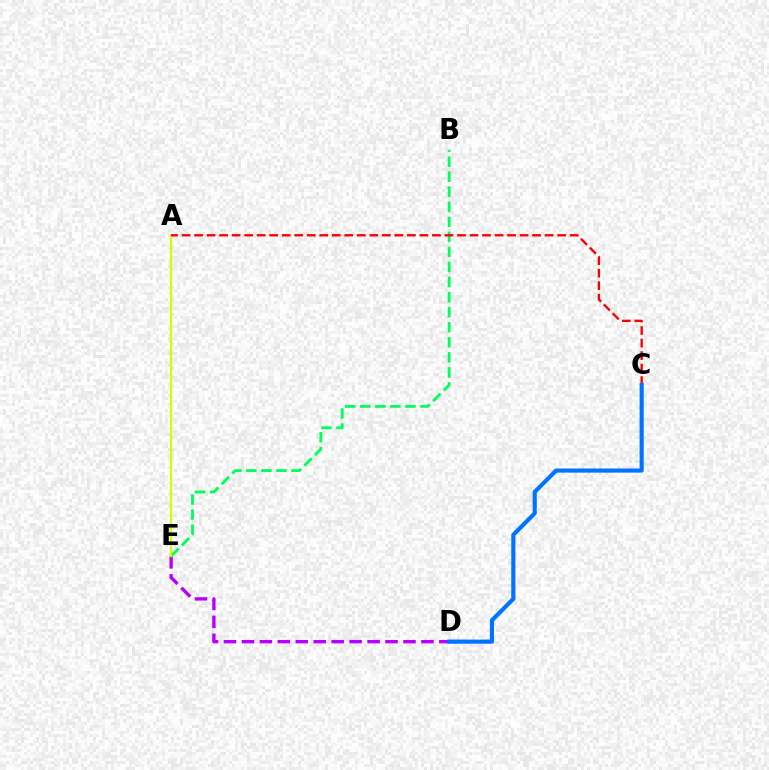{('D', 'E'): [{'color': '#b900ff', 'line_style': 'dashed', 'thickness': 2.44}], ('B', 'E'): [{'color': '#00ff5c', 'line_style': 'dashed', 'thickness': 2.04}], ('A', 'E'): [{'color': '#d1ff00', 'line_style': 'solid', 'thickness': 1.55}], ('A', 'C'): [{'color': '#ff0000', 'line_style': 'dashed', 'thickness': 1.7}], ('C', 'D'): [{'color': '#0074ff', 'line_style': 'solid', 'thickness': 2.98}]}